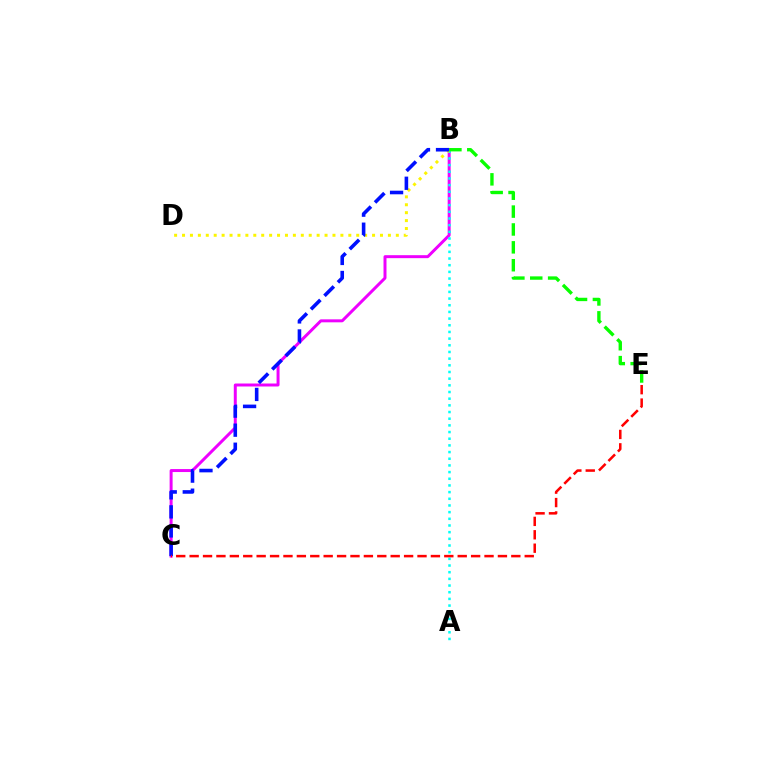{('B', 'C'): [{'color': '#ee00ff', 'line_style': 'solid', 'thickness': 2.14}, {'color': '#0010ff', 'line_style': 'dashed', 'thickness': 2.59}], ('A', 'B'): [{'color': '#00fff6', 'line_style': 'dotted', 'thickness': 1.81}], ('B', 'D'): [{'color': '#fcf500', 'line_style': 'dotted', 'thickness': 2.15}], ('B', 'E'): [{'color': '#08ff00', 'line_style': 'dashed', 'thickness': 2.43}], ('C', 'E'): [{'color': '#ff0000', 'line_style': 'dashed', 'thickness': 1.82}]}